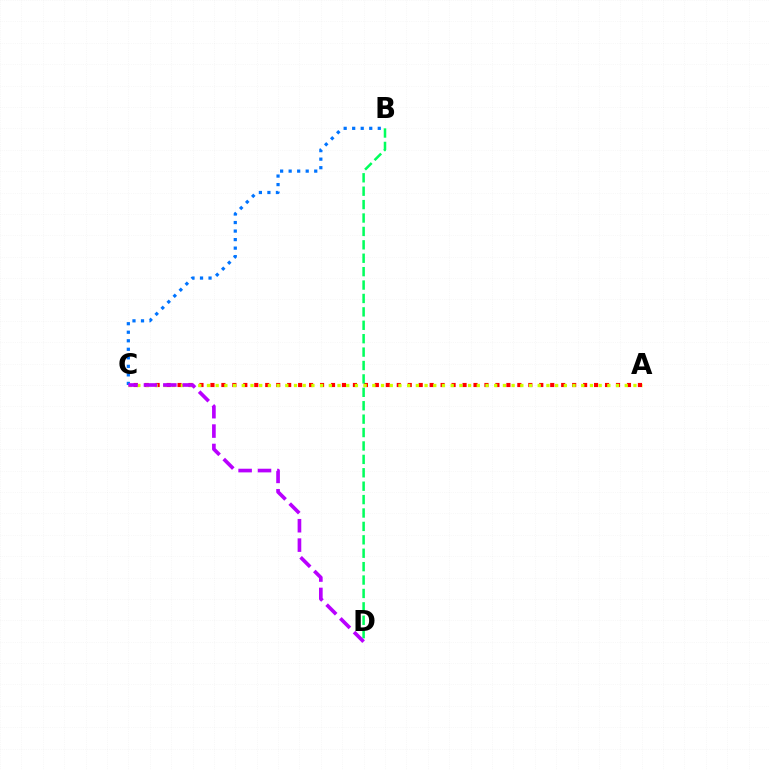{('A', 'C'): [{'color': '#ff0000', 'line_style': 'dotted', 'thickness': 2.98}, {'color': '#d1ff00', 'line_style': 'dotted', 'thickness': 2.36}], ('B', 'C'): [{'color': '#0074ff', 'line_style': 'dotted', 'thickness': 2.32}], ('B', 'D'): [{'color': '#00ff5c', 'line_style': 'dashed', 'thickness': 1.82}], ('C', 'D'): [{'color': '#b900ff', 'line_style': 'dashed', 'thickness': 2.63}]}